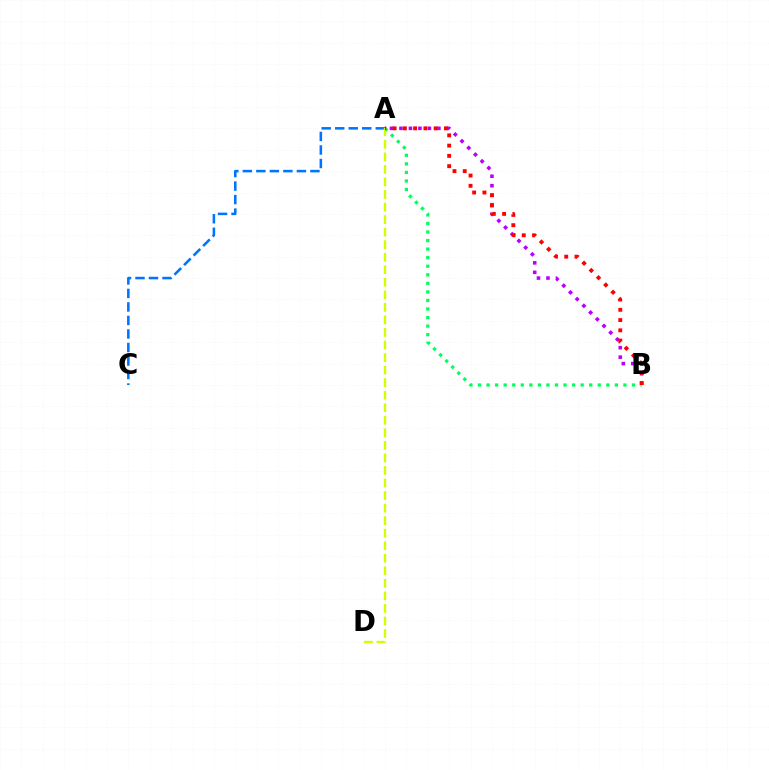{('A', 'B'): [{'color': '#b900ff', 'line_style': 'dotted', 'thickness': 2.58}, {'color': '#00ff5c', 'line_style': 'dotted', 'thickness': 2.32}, {'color': '#ff0000', 'line_style': 'dotted', 'thickness': 2.79}], ('A', 'C'): [{'color': '#0074ff', 'line_style': 'dashed', 'thickness': 1.84}], ('A', 'D'): [{'color': '#d1ff00', 'line_style': 'dashed', 'thickness': 1.7}]}